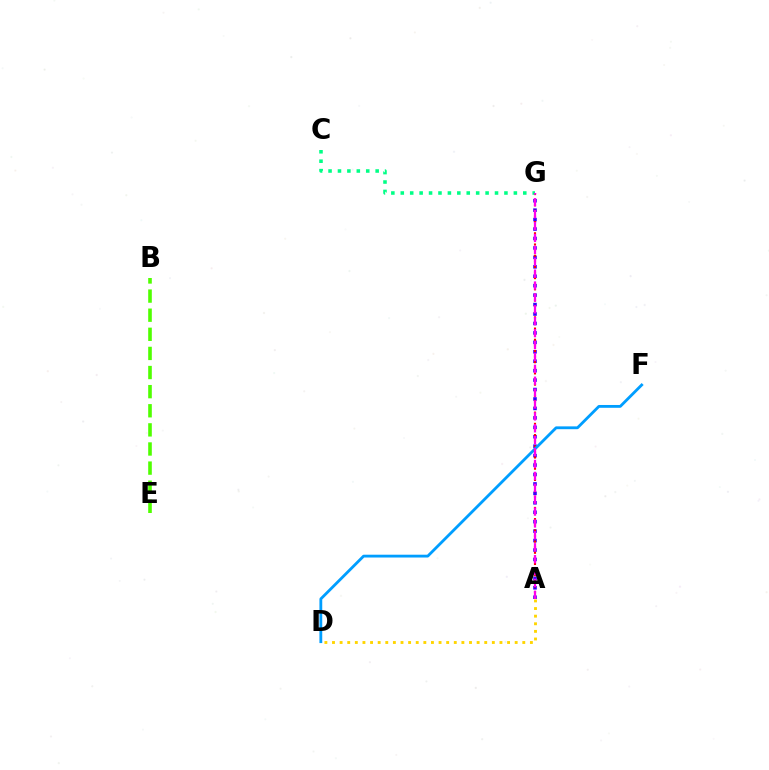{('A', 'G'): [{'color': '#3700ff', 'line_style': 'dotted', 'thickness': 2.56}, {'color': '#ff0000', 'line_style': 'dotted', 'thickness': 1.52}, {'color': '#ff00ed', 'line_style': 'dashed', 'thickness': 1.62}], ('A', 'D'): [{'color': '#ffd500', 'line_style': 'dotted', 'thickness': 2.07}], ('D', 'F'): [{'color': '#009eff', 'line_style': 'solid', 'thickness': 2.03}], ('B', 'E'): [{'color': '#4fff00', 'line_style': 'dashed', 'thickness': 2.6}], ('C', 'G'): [{'color': '#00ff86', 'line_style': 'dotted', 'thickness': 2.56}]}